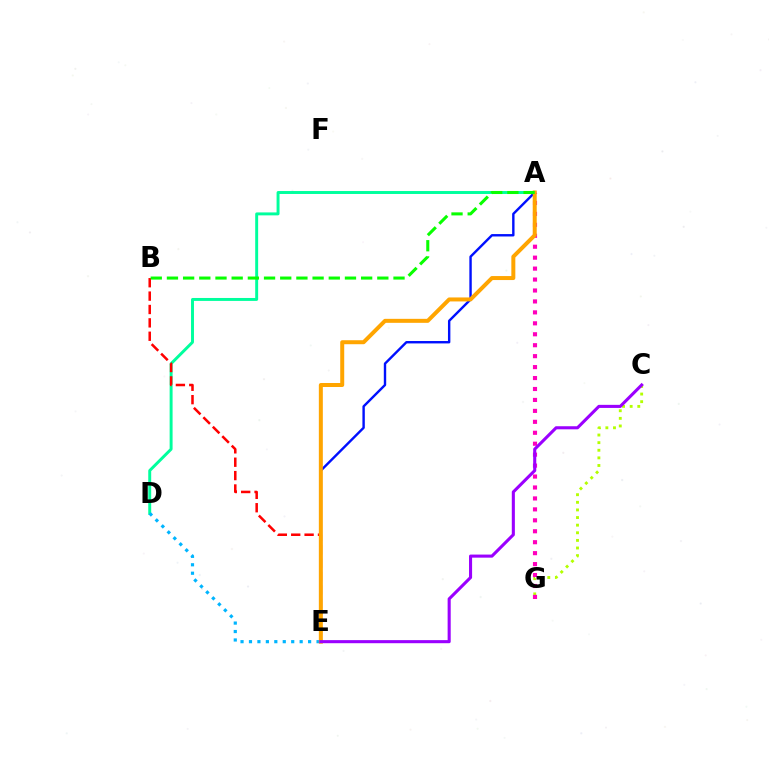{('A', 'D'): [{'color': '#00ff9d', 'line_style': 'solid', 'thickness': 2.12}], ('C', 'G'): [{'color': '#b3ff00', 'line_style': 'dotted', 'thickness': 2.07}], ('B', 'E'): [{'color': '#ff0000', 'line_style': 'dashed', 'thickness': 1.82}], ('A', 'G'): [{'color': '#ff00bd', 'line_style': 'dotted', 'thickness': 2.97}], ('A', 'E'): [{'color': '#0010ff', 'line_style': 'solid', 'thickness': 1.73}, {'color': '#ffa500', 'line_style': 'solid', 'thickness': 2.88}], ('D', 'E'): [{'color': '#00b5ff', 'line_style': 'dotted', 'thickness': 2.29}], ('A', 'B'): [{'color': '#08ff00', 'line_style': 'dashed', 'thickness': 2.2}], ('C', 'E'): [{'color': '#9b00ff', 'line_style': 'solid', 'thickness': 2.22}]}